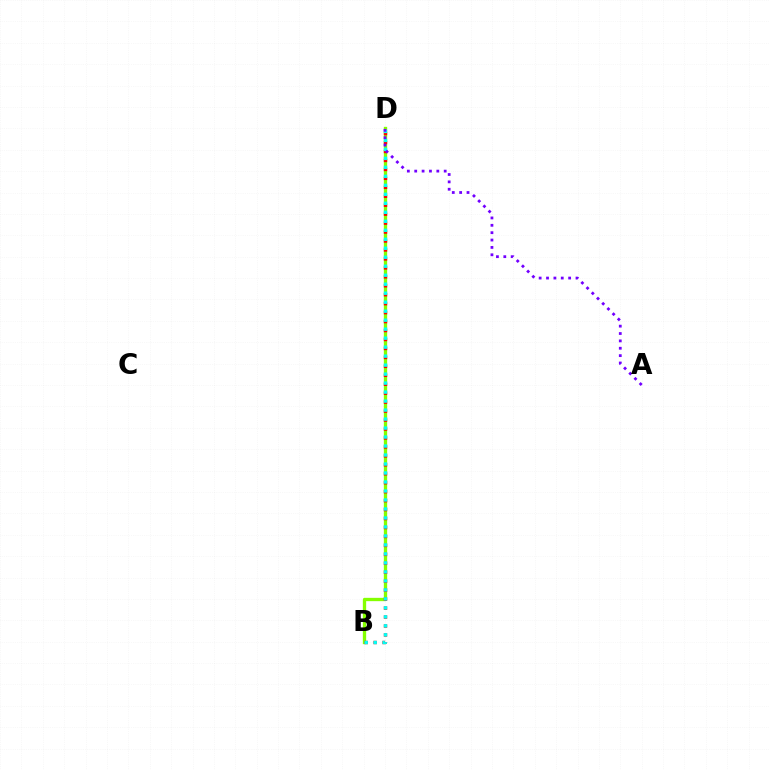{('B', 'D'): [{'color': '#84ff00', 'line_style': 'solid', 'thickness': 2.39}, {'color': '#ff0000', 'line_style': 'dotted', 'thickness': 2.43}, {'color': '#00fff6', 'line_style': 'dotted', 'thickness': 2.44}], ('A', 'D'): [{'color': '#7200ff', 'line_style': 'dotted', 'thickness': 2.0}]}